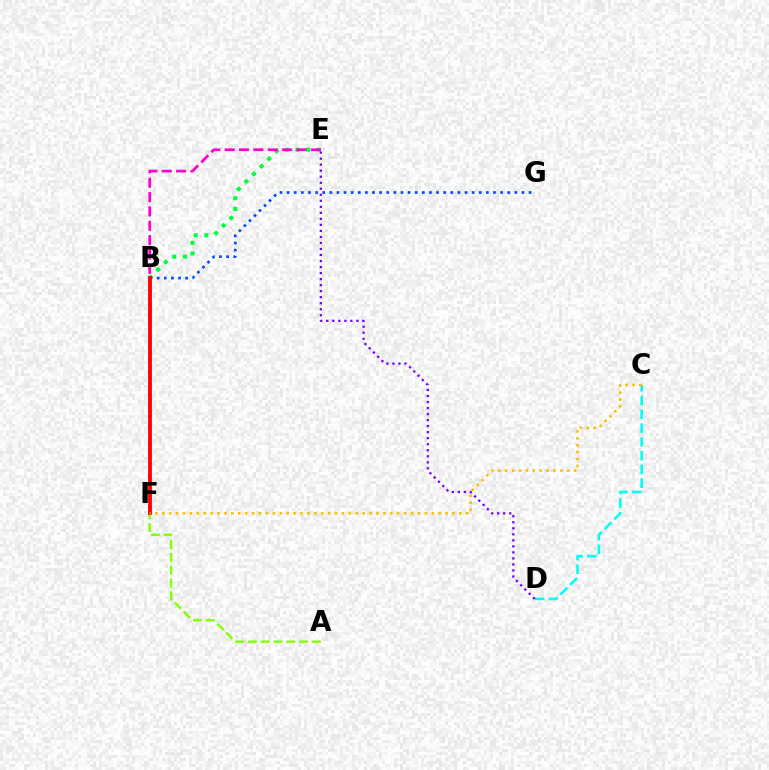{('A', 'F'): [{'color': '#84ff00', 'line_style': 'dashed', 'thickness': 1.74}], ('B', 'E'): [{'color': '#00ff39', 'line_style': 'dotted', 'thickness': 2.91}, {'color': '#ff00cf', 'line_style': 'dashed', 'thickness': 1.95}], ('C', 'D'): [{'color': '#00fff6', 'line_style': 'dashed', 'thickness': 1.87}], ('D', 'E'): [{'color': '#7200ff', 'line_style': 'dotted', 'thickness': 1.64}], ('B', 'G'): [{'color': '#004bff', 'line_style': 'dotted', 'thickness': 1.93}], ('B', 'F'): [{'color': '#ff0000', 'line_style': 'solid', 'thickness': 2.74}], ('C', 'F'): [{'color': '#ffbd00', 'line_style': 'dotted', 'thickness': 1.88}]}